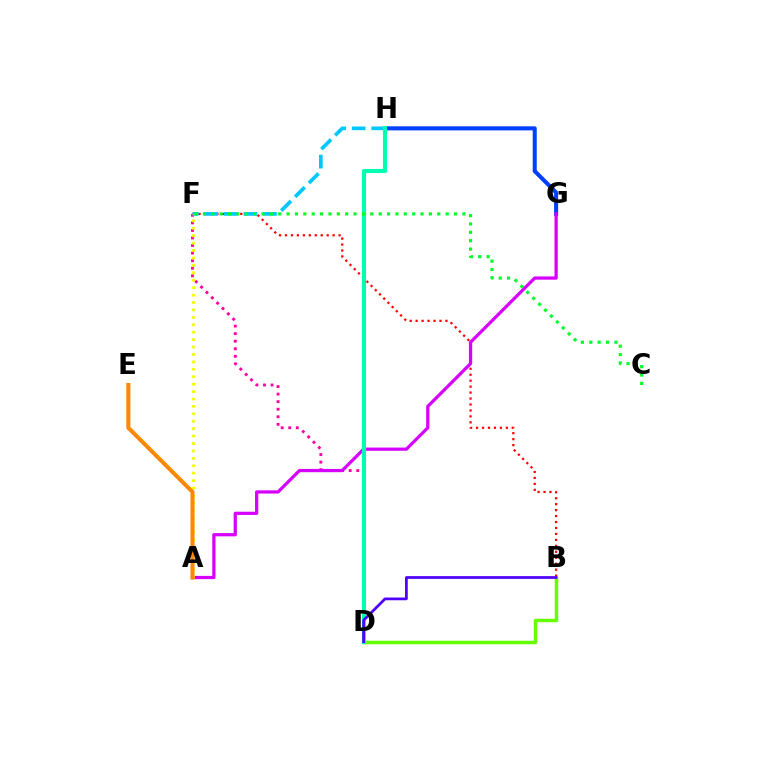{('D', 'F'): [{'color': '#ff00a0', 'line_style': 'dotted', 'thickness': 2.05}], ('B', 'F'): [{'color': '#ff0000', 'line_style': 'dotted', 'thickness': 1.62}], ('G', 'H'): [{'color': '#003fff', 'line_style': 'solid', 'thickness': 2.92}], ('F', 'H'): [{'color': '#00c7ff', 'line_style': 'dashed', 'thickness': 2.65}], ('B', 'D'): [{'color': '#66ff00', 'line_style': 'solid', 'thickness': 2.51}, {'color': '#4f00ff', 'line_style': 'solid', 'thickness': 1.97}], ('A', 'G'): [{'color': '#d600ff', 'line_style': 'solid', 'thickness': 2.33}], ('A', 'F'): [{'color': '#eeff00', 'line_style': 'dotted', 'thickness': 2.02}], ('D', 'H'): [{'color': '#00ffaf', 'line_style': 'solid', 'thickness': 2.97}], ('A', 'E'): [{'color': '#ff8800', 'line_style': 'solid', 'thickness': 2.92}], ('C', 'F'): [{'color': '#00ff27', 'line_style': 'dotted', 'thickness': 2.27}]}